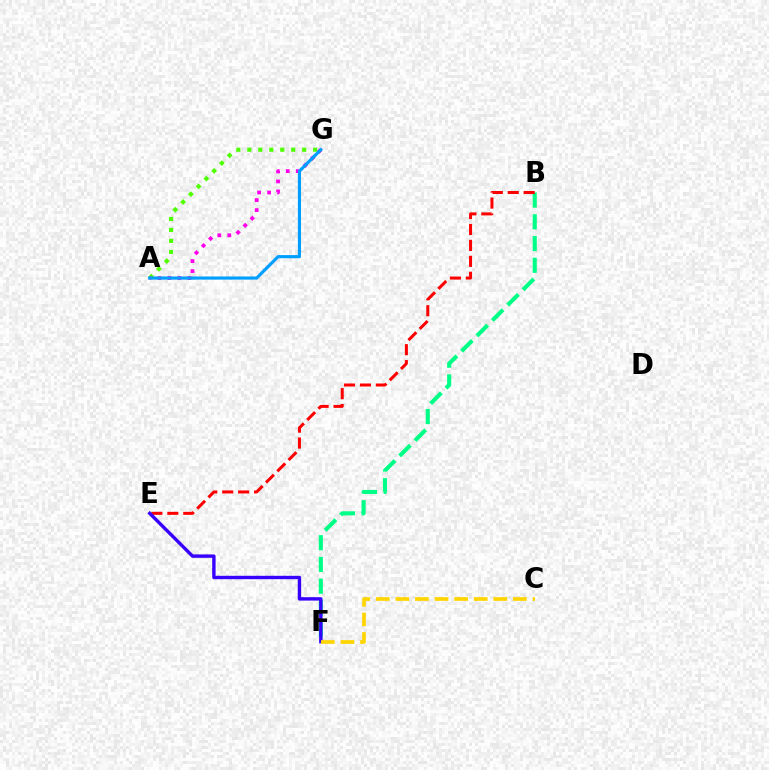{('B', 'F'): [{'color': '#00ff86', 'line_style': 'dashed', 'thickness': 2.95}], ('A', 'G'): [{'color': '#4fff00', 'line_style': 'dotted', 'thickness': 2.98}, {'color': '#ff00ed', 'line_style': 'dotted', 'thickness': 2.72}, {'color': '#009eff', 'line_style': 'solid', 'thickness': 2.26}], ('B', 'E'): [{'color': '#ff0000', 'line_style': 'dashed', 'thickness': 2.16}], ('E', 'F'): [{'color': '#3700ff', 'line_style': 'solid', 'thickness': 2.44}], ('C', 'F'): [{'color': '#ffd500', 'line_style': 'dashed', 'thickness': 2.66}]}